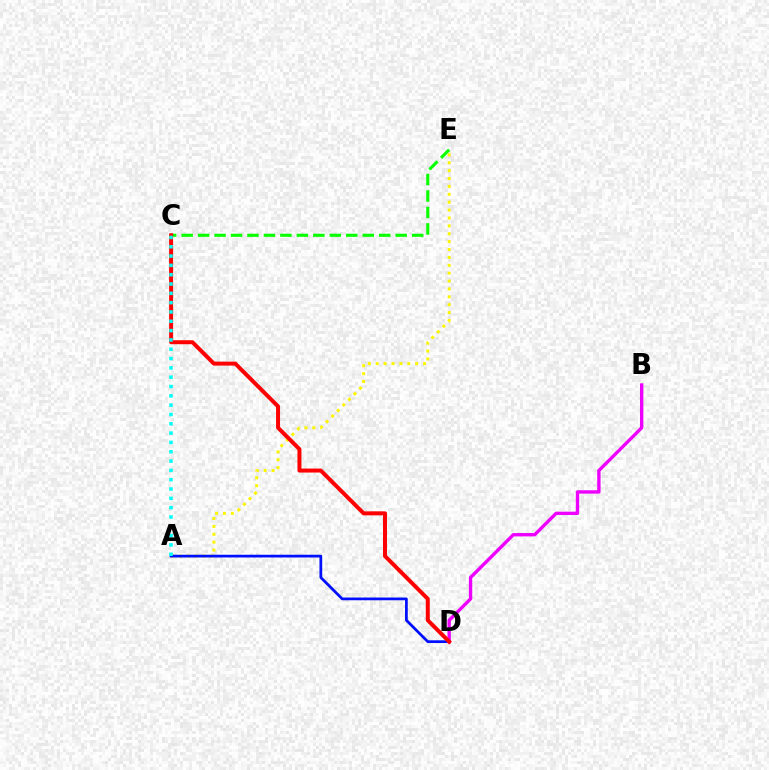{('A', 'E'): [{'color': '#fcf500', 'line_style': 'dotted', 'thickness': 2.14}], ('C', 'E'): [{'color': '#08ff00', 'line_style': 'dashed', 'thickness': 2.24}], ('A', 'D'): [{'color': '#0010ff', 'line_style': 'solid', 'thickness': 1.98}], ('B', 'D'): [{'color': '#ee00ff', 'line_style': 'solid', 'thickness': 2.42}], ('C', 'D'): [{'color': '#ff0000', 'line_style': 'solid', 'thickness': 2.87}], ('A', 'C'): [{'color': '#00fff6', 'line_style': 'dotted', 'thickness': 2.53}]}